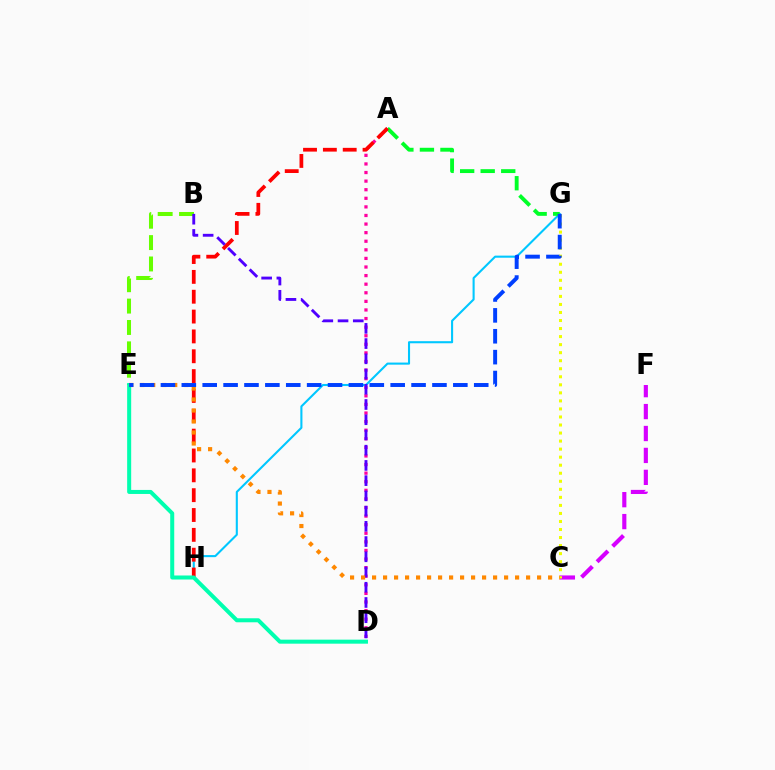{('G', 'H'): [{'color': '#00c7ff', 'line_style': 'solid', 'thickness': 1.51}], ('B', 'E'): [{'color': '#66ff00', 'line_style': 'dashed', 'thickness': 2.9}], ('A', 'D'): [{'color': '#ff00a0', 'line_style': 'dotted', 'thickness': 2.33}], ('C', 'F'): [{'color': '#d600ff', 'line_style': 'dashed', 'thickness': 2.98}], ('A', 'G'): [{'color': '#00ff27', 'line_style': 'dashed', 'thickness': 2.79}], ('C', 'G'): [{'color': '#eeff00', 'line_style': 'dotted', 'thickness': 2.18}], ('A', 'H'): [{'color': '#ff0000', 'line_style': 'dashed', 'thickness': 2.7}], ('D', 'E'): [{'color': '#00ffaf', 'line_style': 'solid', 'thickness': 2.89}], ('B', 'D'): [{'color': '#4f00ff', 'line_style': 'dashed', 'thickness': 2.07}], ('C', 'E'): [{'color': '#ff8800', 'line_style': 'dotted', 'thickness': 2.99}], ('E', 'G'): [{'color': '#003fff', 'line_style': 'dashed', 'thickness': 2.84}]}